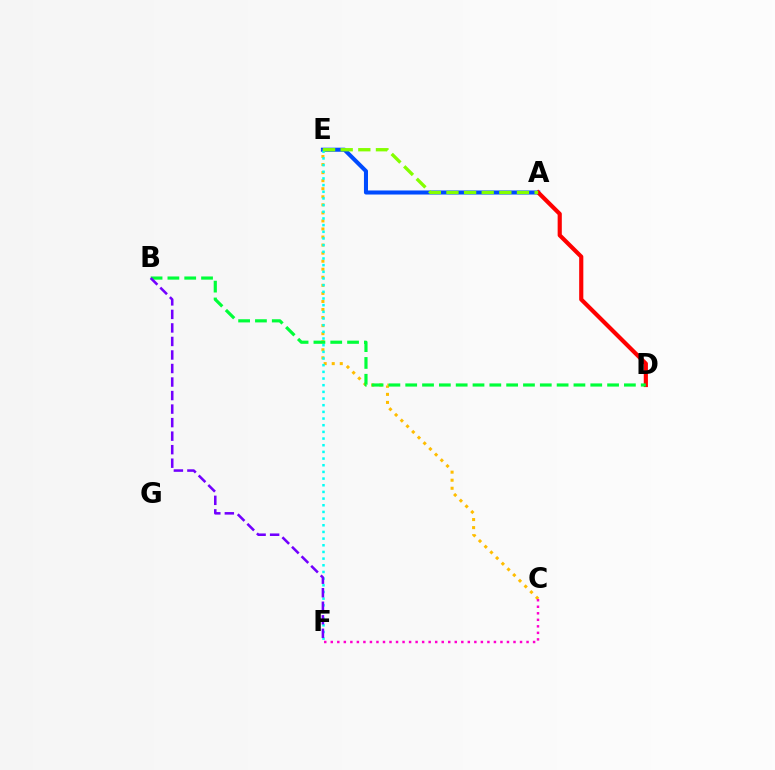{('A', 'E'): [{'color': '#004bff', 'line_style': 'solid', 'thickness': 2.92}, {'color': '#84ff00', 'line_style': 'dashed', 'thickness': 2.39}], ('A', 'D'): [{'color': '#ff0000', 'line_style': 'solid', 'thickness': 2.99}], ('C', 'E'): [{'color': '#ffbd00', 'line_style': 'dotted', 'thickness': 2.19}], ('B', 'D'): [{'color': '#00ff39', 'line_style': 'dashed', 'thickness': 2.29}], ('E', 'F'): [{'color': '#00fff6', 'line_style': 'dotted', 'thickness': 1.81}], ('B', 'F'): [{'color': '#7200ff', 'line_style': 'dashed', 'thickness': 1.84}], ('C', 'F'): [{'color': '#ff00cf', 'line_style': 'dotted', 'thickness': 1.77}]}